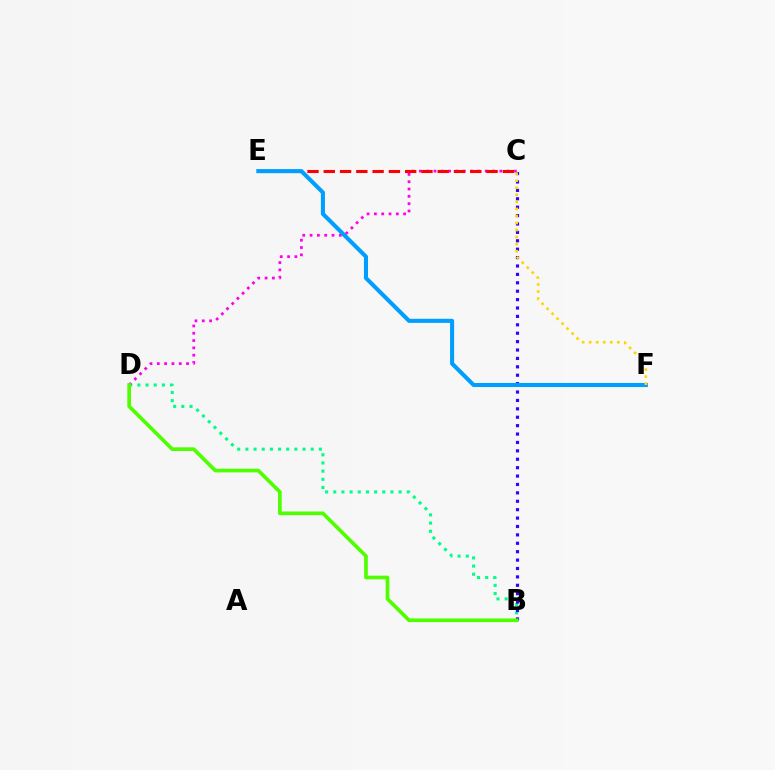{('B', 'D'): [{'color': '#00ff86', 'line_style': 'dotted', 'thickness': 2.22}, {'color': '#4fff00', 'line_style': 'solid', 'thickness': 2.65}], ('C', 'D'): [{'color': '#ff00ed', 'line_style': 'dotted', 'thickness': 1.99}], ('B', 'C'): [{'color': '#3700ff', 'line_style': 'dotted', 'thickness': 2.28}], ('C', 'E'): [{'color': '#ff0000', 'line_style': 'dashed', 'thickness': 2.21}], ('E', 'F'): [{'color': '#009eff', 'line_style': 'solid', 'thickness': 2.93}], ('C', 'F'): [{'color': '#ffd500', 'line_style': 'dotted', 'thickness': 1.91}]}